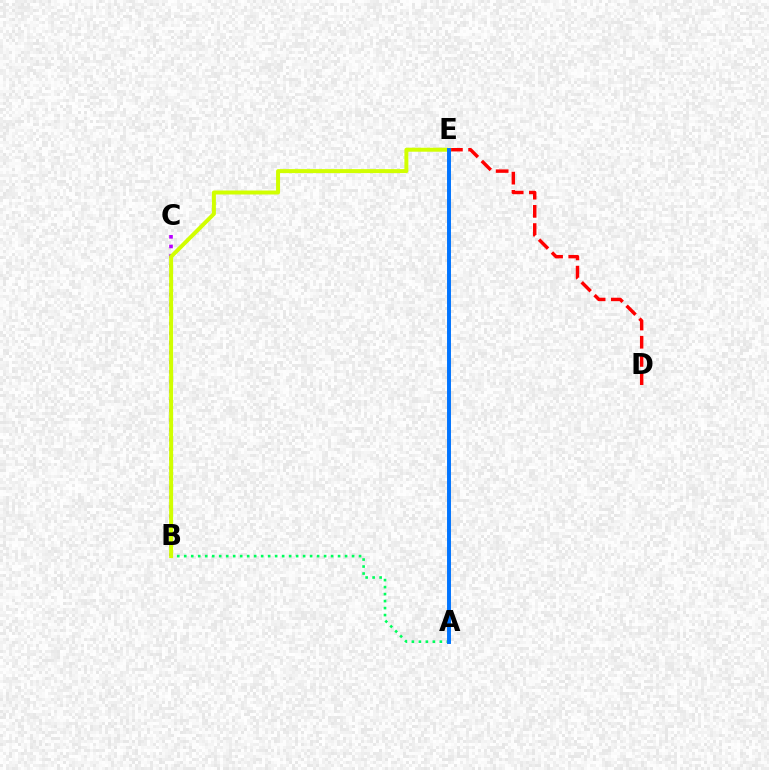{('B', 'C'): [{'color': '#b900ff', 'line_style': 'dotted', 'thickness': 2.62}], ('D', 'E'): [{'color': '#ff0000', 'line_style': 'dashed', 'thickness': 2.47}], ('A', 'B'): [{'color': '#00ff5c', 'line_style': 'dotted', 'thickness': 1.9}], ('B', 'E'): [{'color': '#d1ff00', 'line_style': 'solid', 'thickness': 2.87}], ('A', 'E'): [{'color': '#0074ff', 'line_style': 'solid', 'thickness': 2.84}]}